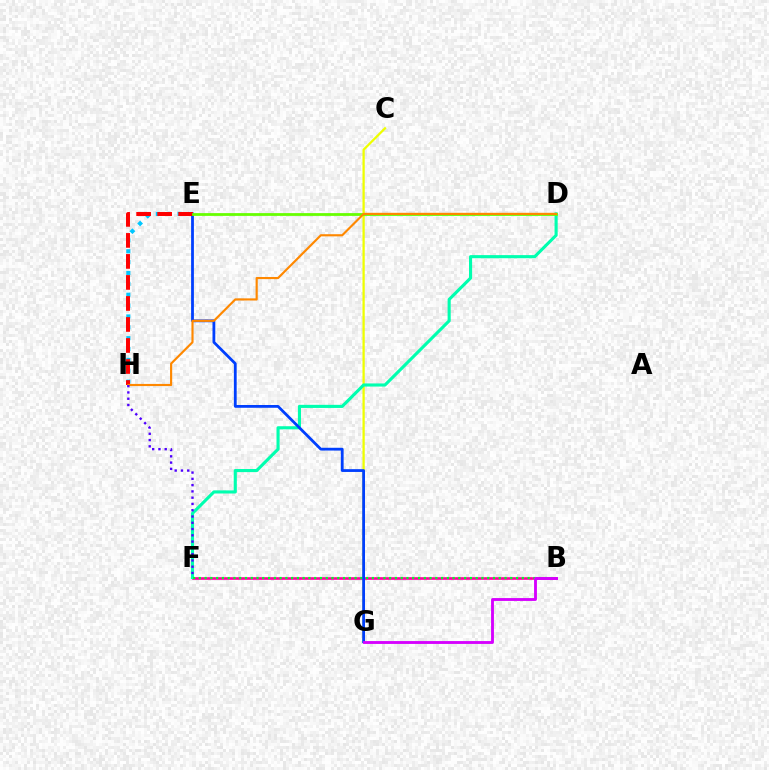{('B', 'F'): [{'color': '#ff00a0', 'line_style': 'solid', 'thickness': 1.9}, {'color': '#00ff27', 'line_style': 'dotted', 'thickness': 1.57}], ('C', 'G'): [{'color': '#eeff00', 'line_style': 'solid', 'thickness': 1.63}], ('D', 'F'): [{'color': '#00ffaf', 'line_style': 'solid', 'thickness': 2.24}], ('E', 'G'): [{'color': '#003fff', 'line_style': 'solid', 'thickness': 2.01}], ('E', 'H'): [{'color': '#00c7ff', 'line_style': 'dotted', 'thickness': 2.95}, {'color': '#ff0000', 'line_style': 'dashed', 'thickness': 2.86}], ('B', 'G'): [{'color': '#d600ff', 'line_style': 'solid', 'thickness': 2.05}], ('D', 'E'): [{'color': '#66ff00', 'line_style': 'solid', 'thickness': 1.99}], ('D', 'H'): [{'color': '#ff8800', 'line_style': 'solid', 'thickness': 1.55}], ('F', 'H'): [{'color': '#4f00ff', 'line_style': 'dotted', 'thickness': 1.7}]}